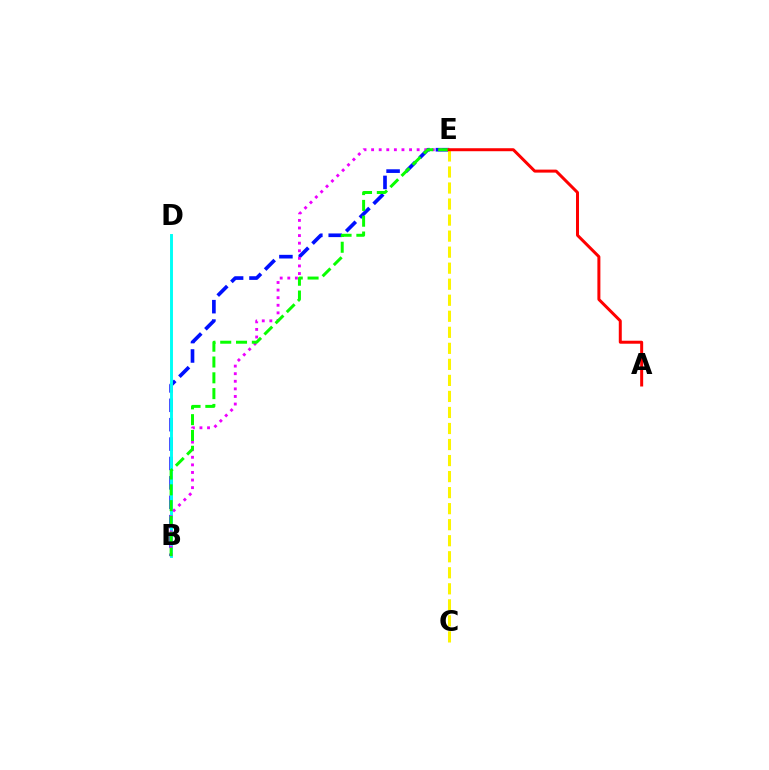{('B', 'E'): [{'color': '#0010ff', 'line_style': 'dashed', 'thickness': 2.63}, {'color': '#ee00ff', 'line_style': 'dotted', 'thickness': 2.06}, {'color': '#08ff00', 'line_style': 'dashed', 'thickness': 2.15}], ('B', 'D'): [{'color': '#00fff6', 'line_style': 'solid', 'thickness': 2.11}], ('C', 'E'): [{'color': '#fcf500', 'line_style': 'dashed', 'thickness': 2.18}], ('A', 'E'): [{'color': '#ff0000', 'line_style': 'solid', 'thickness': 2.16}]}